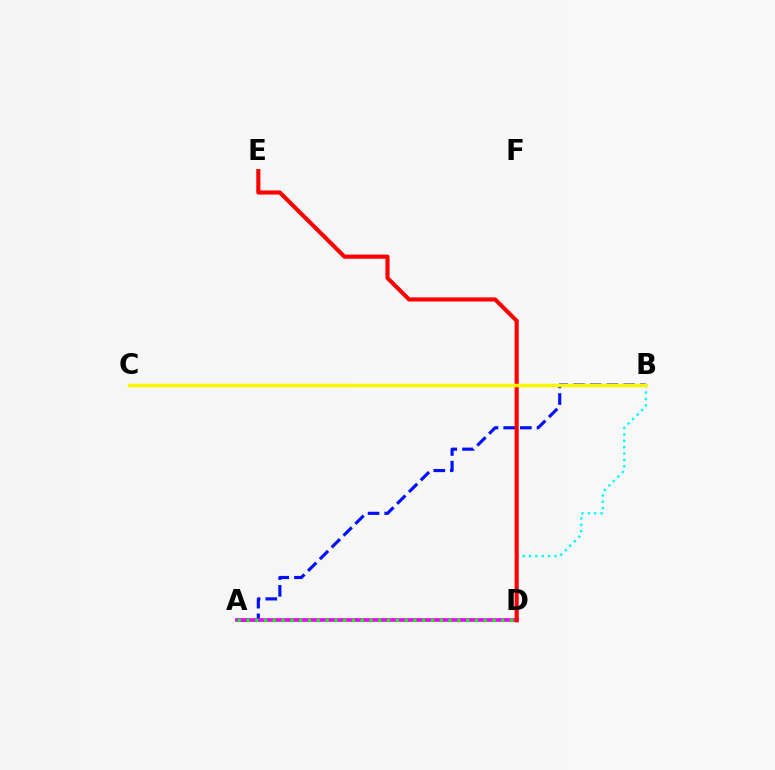{('A', 'B'): [{'color': '#0010ff', 'line_style': 'dashed', 'thickness': 2.27}], ('A', 'D'): [{'color': '#ee00ff', 'line_style': 'solid', 'thickness': 2.62}, {'color': '#08ff00', 'line_style': 'dotted', 'thickness': 2.39}], ('B', 'D'): [{'color': '#00fff6', 'line_style': 'dotted', 'thickness': 1.73}], ('D', 'E'): [{'color': '#ff0000', 'line_style': 'solid', 'thickness': 2.96}], ('B', 'C'): [{'color': '#fcf500', 'line_style': 'solid', 'thickness': 2.52}]}